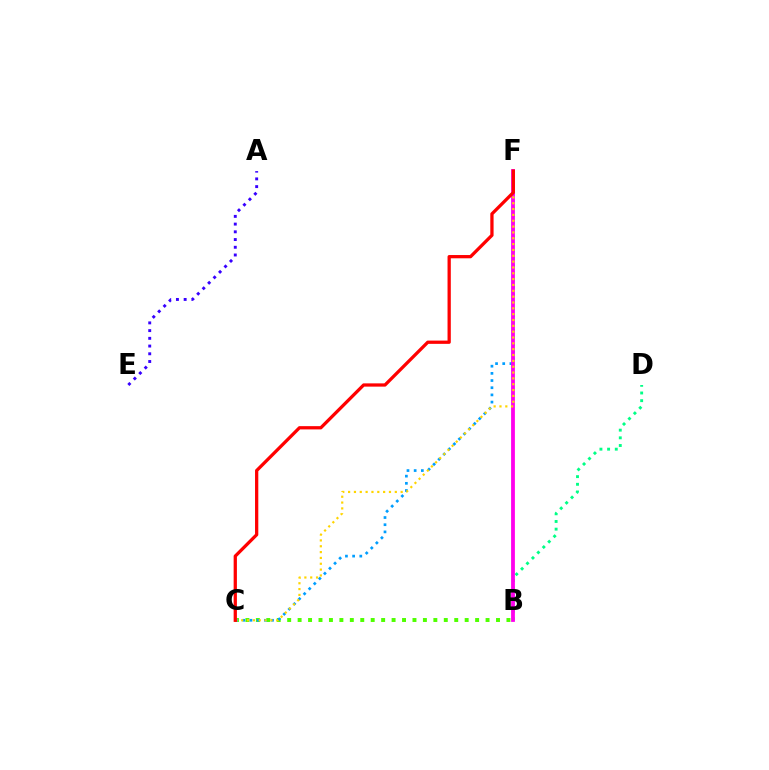{('B', 'C'): [{'color': '#4fff00', 'line_style': 'dotted', 'thickness': 2.84}], ('B', 'D'): [{'color': '#00ff86', 'line_style': 'dotted', 'thickness': 2.08}], ('A', 'E'): [{'color': '#3700ff', 'line_style': 'dotted', 'thickness': 2.1}], ('C', 'F'): [{'color': '#009eff', 'line_style': 'dotted', 'thickness': 1.95}, {'color': '#ffd500', 'line_style': 'dotted', 'thickness': 1.59}, {'color': '#ff0000', 'line_style': 'solid', 'thickness': 2.35}], ('B', 'F'): [{'color': '#ff00ed', 'line_style': 'solid', 'thickness': 2.73}]}